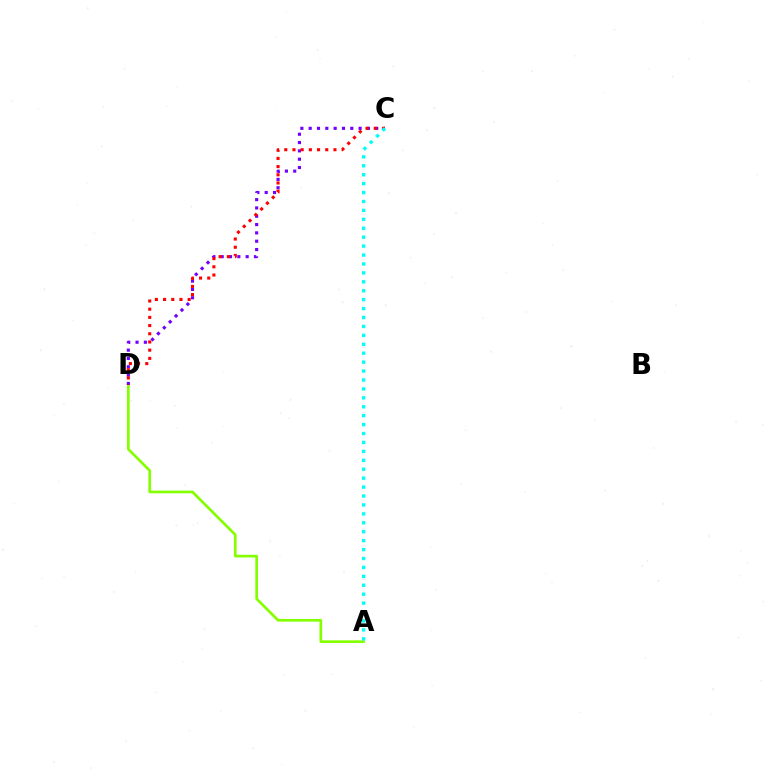{('A', 'D'): [{'color': '#84ff00', 'line_style': 'solid', 'thickness': 1.94}], ('C', 'D'): [{'color': '#7200ff', 'line_style': 'dotted', 'thickness': 2.26}, {'color': '#ff0000', 'line_style': 'dotted', 'thickness': 2.23}], ('A', 'C'): [{'color': '#00fff6', 'line_style': 'dotted', 'thickness': 2.42}]}